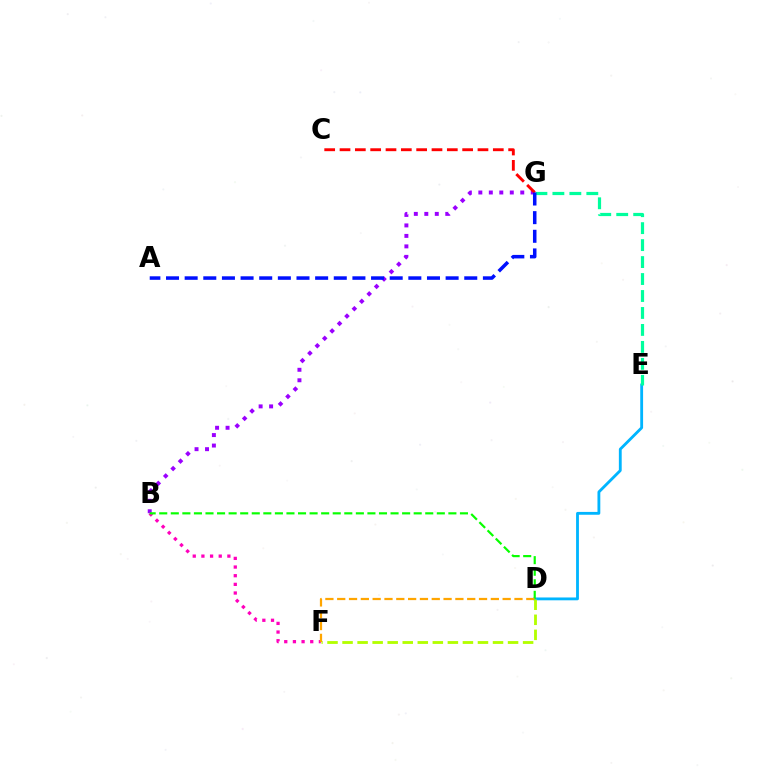{('B', 'F'): [{'color': '#ff00bd', 'line_style': 'dotted', 'thickness': 2.35}], ('B', 'G'): [{'color': '#9b00ff', 'line_style': 'dotted', 'thickness': 2.85}], ('D', 'E'): [{'color': '#00b5ff', 'line_style': 'solid', 'thickness': 2.04}], ('B', 'D'): [{'color': '#08ff00', 'line_style': 'dashed', 'thickness': 1.57}], ('D', 'F'): [{'color': '#b3ff00', 'line_style': 'dashed', 'thickness': 2.04}, {'color': '#ffa500', 'line_style': 'dashed', 'thickness': 1.61}], ('C', 'G'): [{'color': '#ff0000', 'line_style': 'dashed', 'thickness': 2.08}], ('E', 'G'): [{'color': '#00ff9d', 'line_style': 'dashed', 'thickness': 2.3}], ('A', 'G'): [{'color': '#0010ff', 'line_style': 'dashed', 'thickness': 2.53}]}